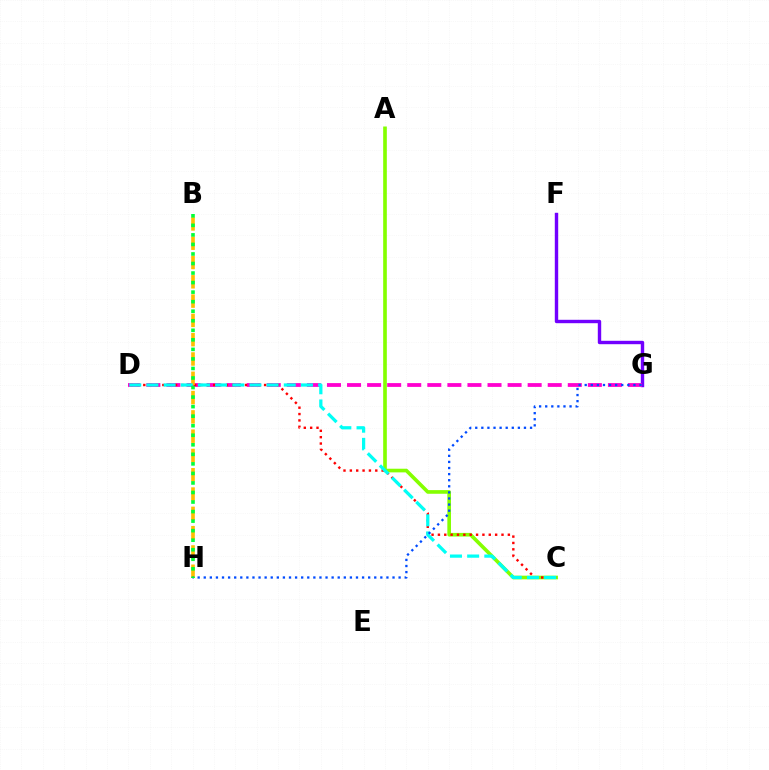{('F', 'G'): [{'color': '#7200ff', 'line_style': 'solid', 'thickness': 2.45}], ('A', 'C'): [{'color': '#84ff00', 'line_style': 'solid', 'thickness': 2.63}], ('D', 'G'): [{'color': '#ff00cf', 'line_style': 'dashed', 'thickness': 2.73}], ('C', 'D'): [{'color': '#ff0000', 'line_style': 'dotted', 'thickness': 1.73}, {'color': '#00fff6', 'line_style': 'dashed', 'thickness': 2.33}], ('B', 'H'): [{'color': '#ffbd00', 'line_style': 'dashed', 'thickness': 2.62}, {'color': '#00ff39', 'line_style': 'dotted', 'thickness': 2.59}], ('G', 'H'): [{'color': '#004bff', 'line_style': 'dotted', 'thickness': 1.65}]}